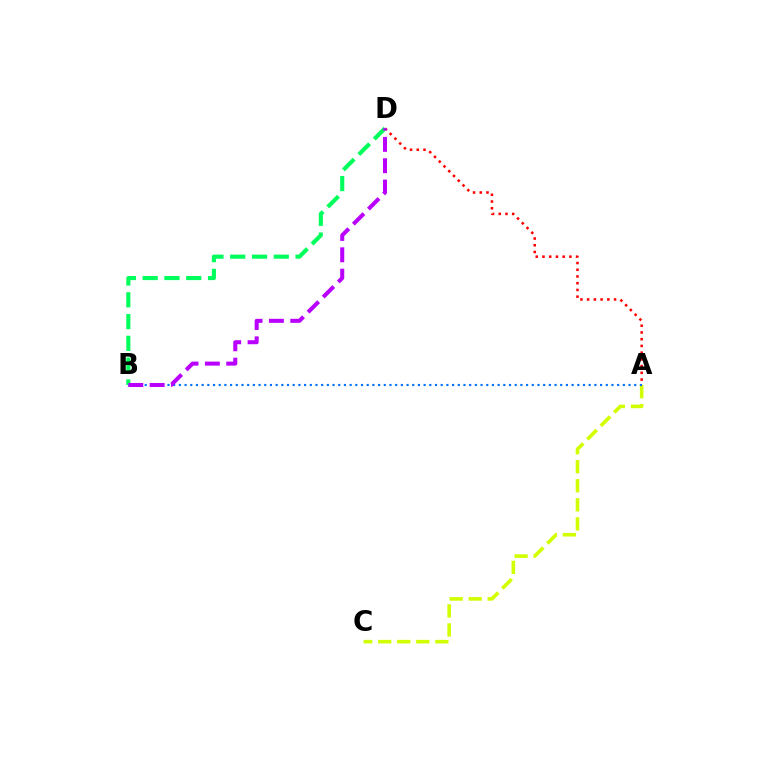{('A', 'C'): [{'color': '#d1ff00', 'line_style': 'dashed', 'thickness': 2.59}], ('A', 'D'): [{'color': '#ff0000', 'line_style': 'dotted', 'thickness': 1.83}], ('A', 'B'): [{'color': '#0074ff', 'line_style': 'dotted', 'thickness': 1.55}], ('B', 'D'): [{'color': '#00ff5c', 'line_style': 'dashed', 'thickness': 2.96}, {'color': '#b900ff', 'line_style': 'dashed', 'thickness': 2.9}]}